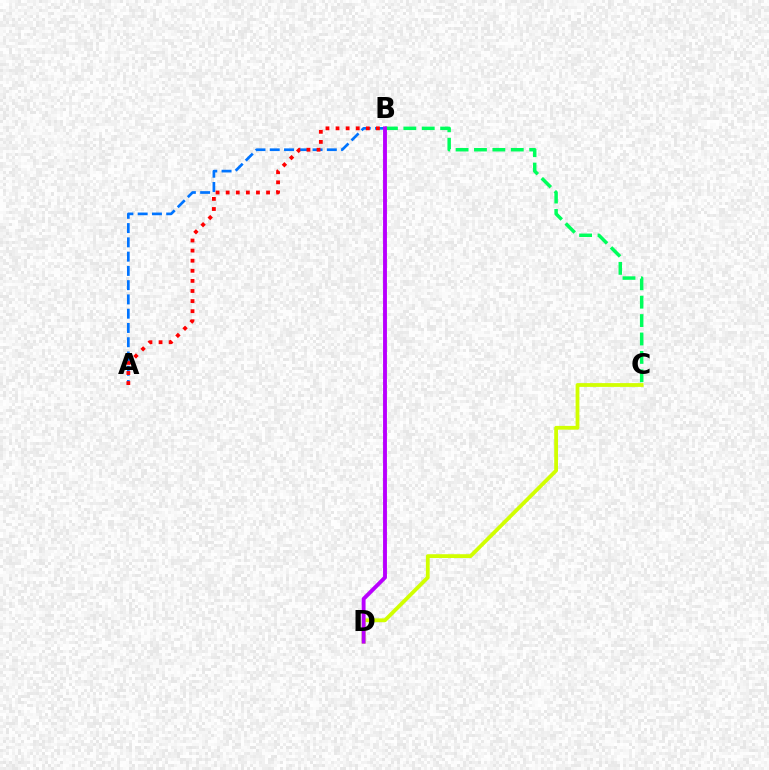{('A', 'B'): [{'color': '#0074ff', 'line_style': 'dashed', 'thickness': 1.94}, {'color': '#ff0000', 'line_style': 'dotted', 'thickness': 2.74}], ('B', 'C'): [{'color': '#00ff5c', 'line_style': 'dashed', 'thickness': 2.5}], ('C', 'D'): [{'color': '#d1ff00', 'line_style': 'solid', 'thickness': 2.72}], ('B', 'D'): [{'color': '#b900ff', 'line_style': 'solid', 'thickness': 2.8}]}